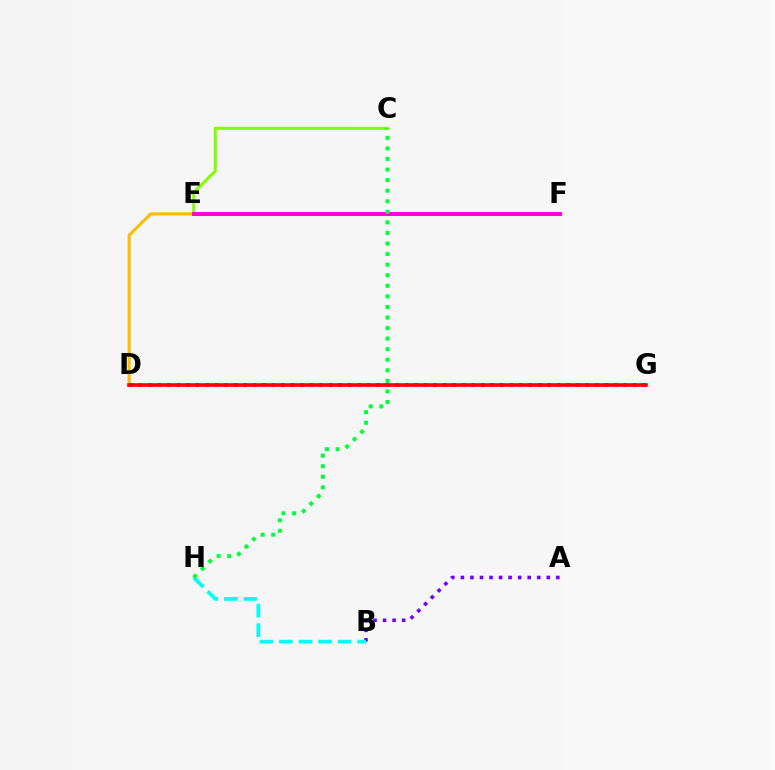{('C', 'E'): [{'color': '#84ff00', 'line_style': 'solid', 'thickness': 2.21}], ('D', 'E'): [{'color': '#ffbd00', 'line_style': 'solid', 'thickness': 2.22}], ('D', 'G'): [{'color': '#004bff', 'line_style': 'dotted', 'thickness': 2.58}, {'color': '#ff0000', 'line_style': 'solid', 'thickness': 2.61}], ('A', 'B'): [{'color': '#7200ff', 'line_style': 'dotted', 'thickness': 2.59}], ('B', 'H'): [{'color': '#00fff6', 'line_style': 'dashed', 'thickness': 2.66}], ('E', 'F'): [{'color': '#ff00cf', 'line_style': 'solid', 'thickness': 2.82}], ('C', 'H'): [{'color': '#00ff39', 'line_style': 'dotted', 'thickness': 2.87}]}